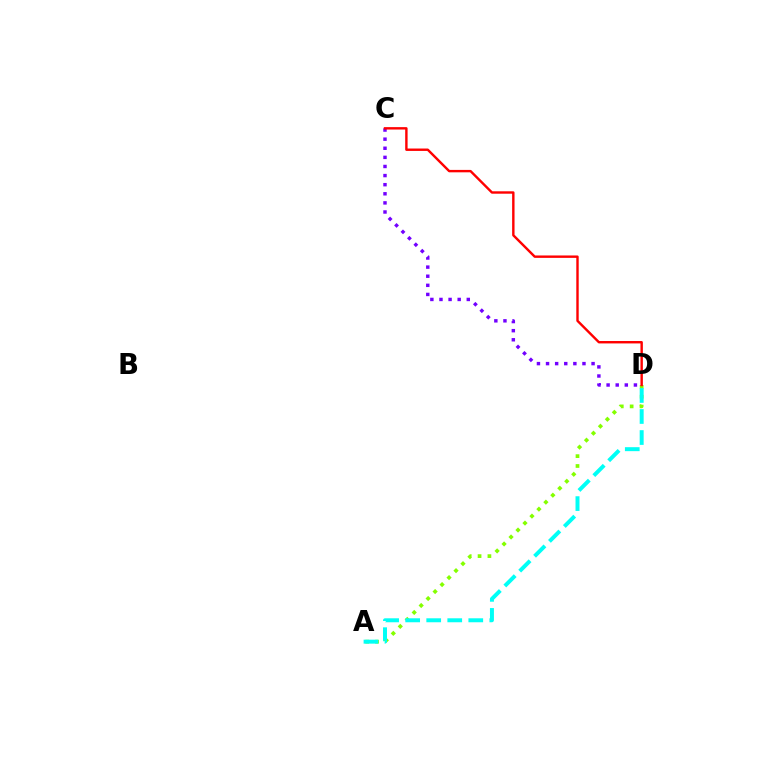{('A', 'D'): [{'color': '#84ff00', 'line_style': 'dotted', 'thickness': 2.68}, {'color': '#00fff6', 'line_style': 'dashed', 'thickness': 2.86}], ('C', 'D'): [{'color': '#7200ff', 'line_style': 'dotted', 'thickness': 2.47}, {'color': '#ff0000', 'line_style': 'solid', 'thickness': 1.73}]}